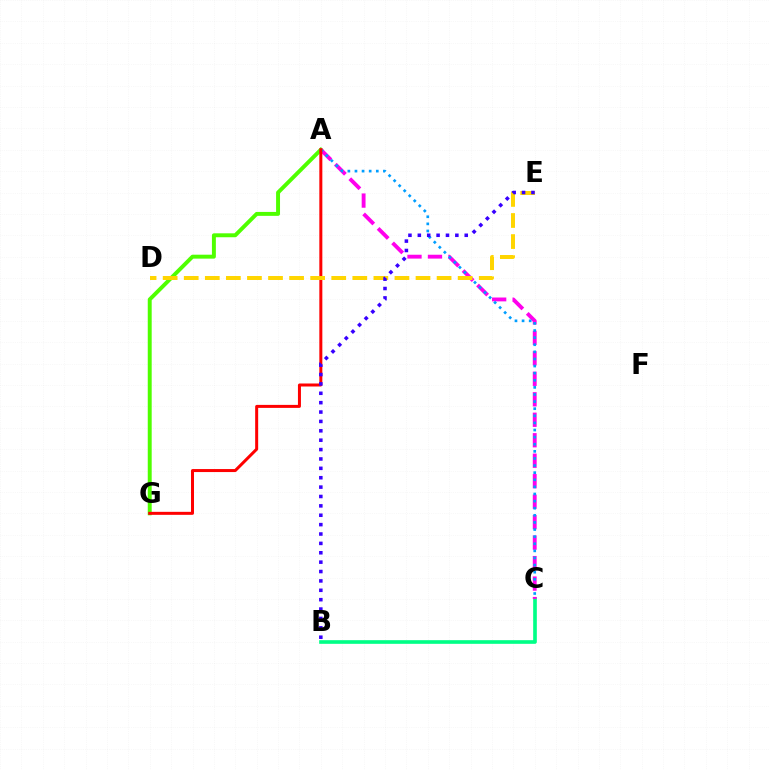{('B', 'C'): [{'color': '#00ff86', 'line_style': 'solid', 'thickness': 2.63}], ('A', 'G'): [{'color': '#4fff00', 'line_style': 'solid', 'thickness': 2.83}, {'color': '#ff0000', 'line_style': 'solid', 'thickness': 2.16}], ('A', 'C'): [{'color': '#ff00ed', 'line_style': 'dashed', 'thickness': 2.78}, {'color': '#009eff', 'line_style': 'dotted', 'thickness': 1.93}], ('D', 'E'): [{'color': '#ffd500', 'line_style': 'dashed', 'thickness': 2.86}], ('B', 'E'): [{'color': '#3700ff', 'line_style': 'dotted', 'thickness': 2.55}]}